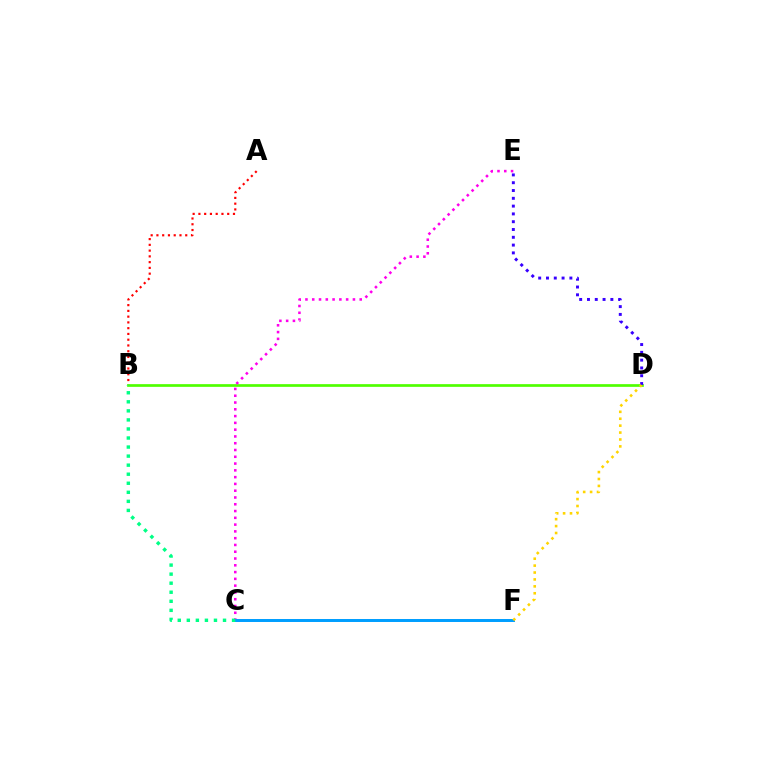{('A', 'B'): [{'color': '#ff0000', 'line_style': 'dotted', 'thickness': 1.57}], ('B', 'D'): [{'color': '#4fff00', 'line_style': 'solid', 'thickness': 1.95}], ('D', 'E'): [{'color': '#3700ff', 'line_style': 'dotted', 'thickness': 2.12}], ('C', 'E'): [{'color': '#ff00ed', 'line_style': 'dotted', 'thickness': 1.84}], ('C', 'F'): [{'color': '#009eff', 'line_style': 'solid', 'thickness': 2.14}], ('B', 'C'): [{'color': '#00ff86', 'line_style': 'dotted', 'thickness': 2.46}], ('D', 'F'): [{'color': '#ffd500', 'line_style': 'dotted', 'thickness': 1.88}]}